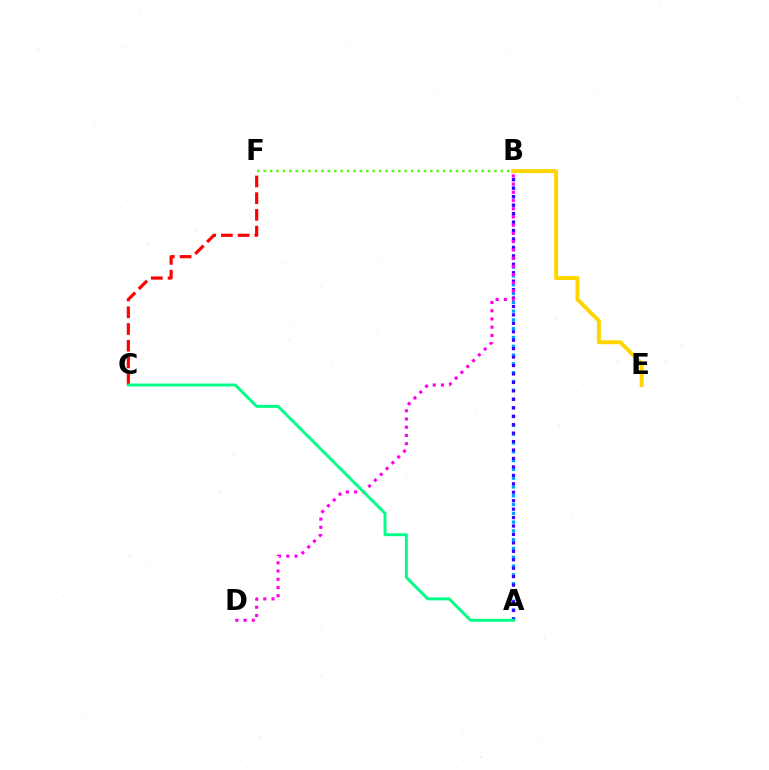{('A', 'B'): [{'color': '#009eff', 'line_style': 'dotted', 'thickness': 2.39}, {'color': '#3700ff', 'line_style': 'dotted', 'thickness': 2.29}], ('C', 'F'): [{'color': '#ff0000', 'line_style': 'dashed', 'thickness': 2.27}], ('B', 'E'): [{'color': '#ffd500', 'line_style': 'solid', 'thickness': 2.84}], ('B', 'F'): [{'color': '#4fff00', 'line_style': 'dotted', 'thickness': 1.74}], ('B', 'D'): [{'color': '#ff00ed', 'line_style': 'dotted', 'thickness': 2.23}], ('A', 'C'): [{'color': '#00ff86', 'line_style': 'solid', 'thickness': 2.11}]}